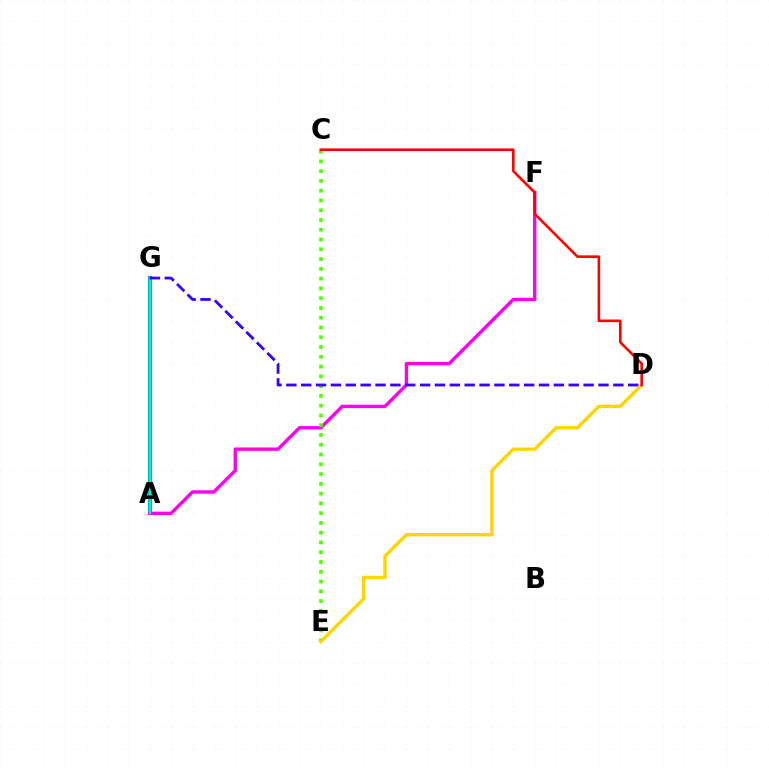{('A', 'G'): [{'color': '#009eff', 'line_style': 'solid', 'thickness': 2.88}, {'color': '#00ff86', 'line_style': 'solid', 'thickness': 1.67}], ('A', 'F'): [{'color': '#ff00ed', 'line_style': 'solid', 'thickness': 2.43}], ('C', 'E'): [{'color': '#4fff00', 'line_style': 'dotted', 'thickness': 2.65}], ('D', 'E'): [{'color': '#ffd500', 'line_style': 'solid', 'thickness': 2.45}], ('C', 'D'): [{'color': '#ff0000', 'line_style': 'solid', 'thickness': 1.88}], ('D', 'G'): [{'color': '#3700ff', 'line_style': 'dashed', 'thickness': 2.02}]}